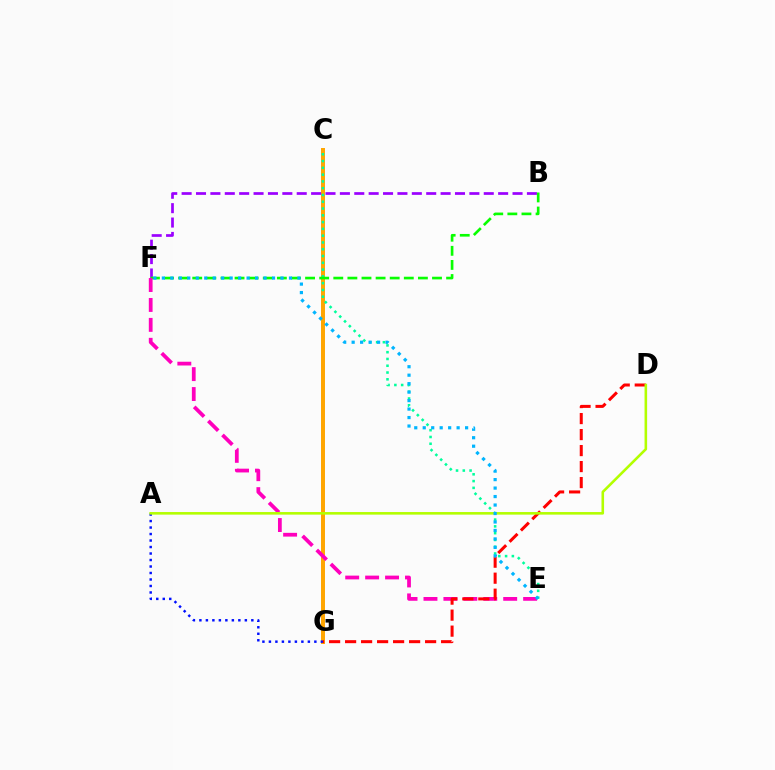{('C', 'G'): [{'color': '#ffa500', 'line_style': 'solid', 'thickness': 2.86}], ('C', 'E'): [{'color': '#00ff9d', 'line_style': 'dotted', 'thickness': 1.84}], ('A', 'G'): [{'color': '#0010ff', 'line_style': 'dotted', 'thickness': 1.76}], ('B', 'F'): [{'color': '#9b00ff', 'line_style': 'dashed', 'thickness': 1.95}, {'color': '#08ff00', 'line_style': 'dashed', 'thickness': 1.92}], ('E', 'F'): [{'color': '#ff00bd', 'line_style': 'dashed', 'thickness': 2.71}, {'color': '#00b5ff', 'line_style': 'dotted', 'thickness': 2.3}], ('D', 'G'): [{'color': '#ff0000', 'line_style': 'dashed', 'thickness': 2.17}], ('A', 'D'): [{'color': '#b3ff00', 'line_style': 'solid', 'thickness': 1.86}]}